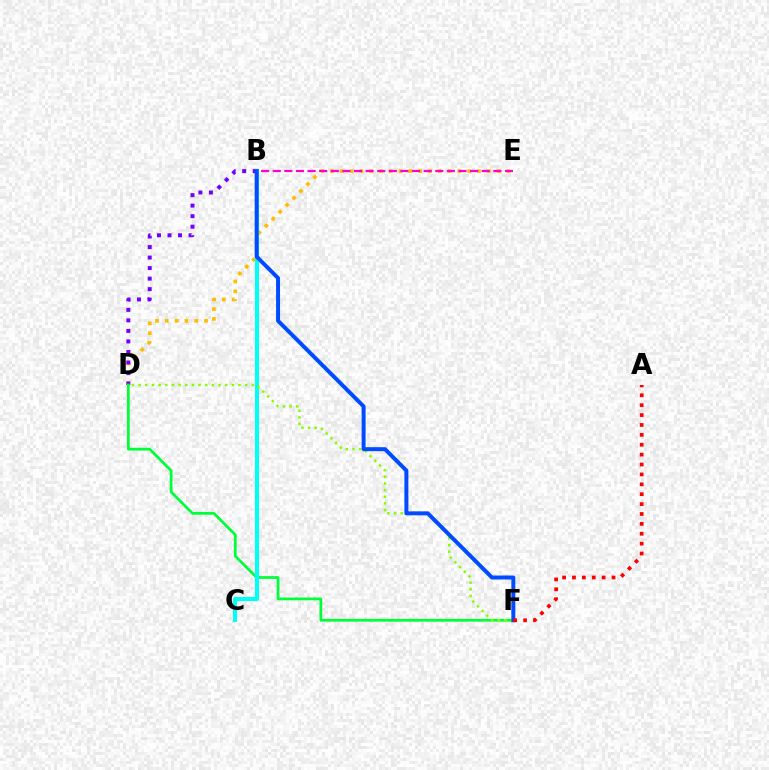{('D', 'E'): [{'color': '#ffbd00', 'line_style': 'dotted', 'thickness': 2.66}], ('B', 'D'): [{'color': '#7200ff', 'line_style': 'dotted', 'thickness': 2.86}], ('D', 'F'): [{'color': '#00ff39', 'line_style': 'solid', 'thickness': 1.98}, {'color': '#84ff00', 'line_style': 'dotted', 'thickness': 1.81}], ('B', 'C'): [{'color': '#00fff6', 'line_style': 'solid', 'thickness': 2.92}], ('B', 'E'): [{'color': '#ff00cf', 'line_style': 'dashed', 'thickness': 1.58}], ('B', 'F'): [{'color': '#004bff', 'line_style': 'solid', 'thickness': 2.86}], ('A', 'F'): [{'color': '#ff0000', 'line_style': 'dotted', 'thickness': 2.69}]}